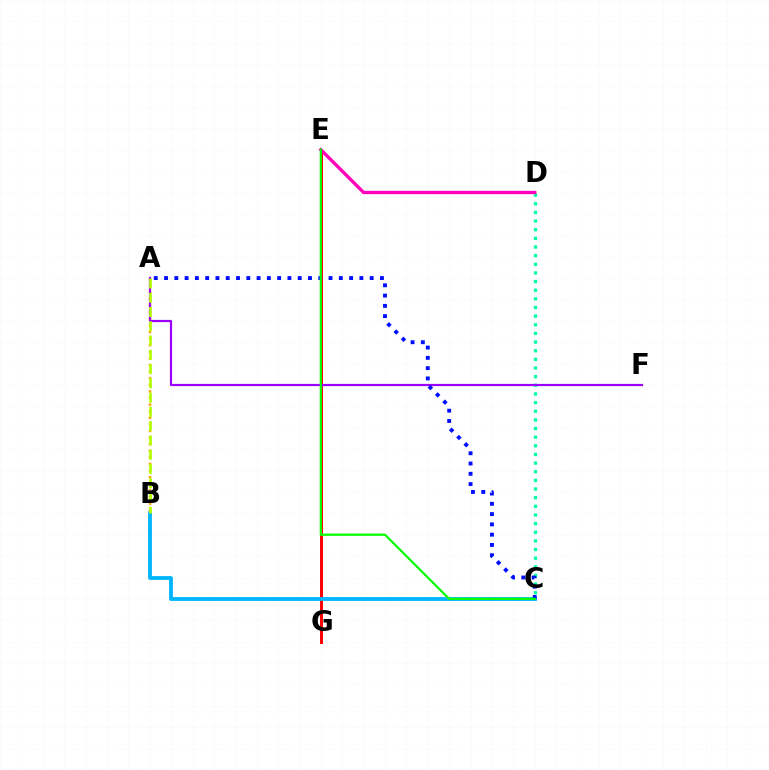{('E', 'G'): [{'color': '#ff0000', 'line_style': 'solid', 'thickness': 2.16}], ('C', 'D'): [{'color': '#00ff9d', 'line_style': 'dotted', 'thickness': 2.35}], ('B', 'C'): [{'color': '#00b5ff', 'line_style': 'solid', 'thickness': 2.74}], ('A', 'B'): [{'color': '#ffa500', 'line_style': 'dotted', 'thickness': 1.79}, {'color': '#b3ff00', 'line_style': 'dashed', 'thickness': 1.94}], ('A', 'F'): [{'color': '#9b00ff', 'line_style': 'solid', 'thickness': 1.58}], ('A', 'C'): [{'color': '#0010ff', 'line_style': 'dotted', 'thickness': 2.79}], ('D', 'E'): [{'color': '#ff00bd', 'line_style': 'solid', 'thickness': 2.39}], ('C', 'E'): [{'color': '#08ff00', 'line_style': 'solid', 'thickness': 1.62}]}